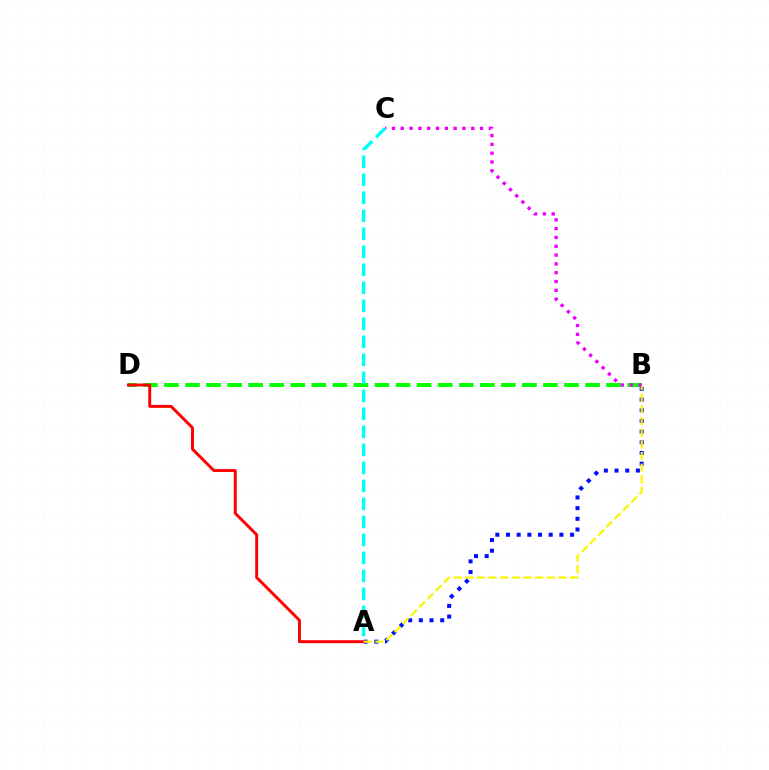{('A', 'B'): [{'color': '#0010ff', 'line_style': 'dotted', 'thickness': 2.9}, {'color': '#fcf500', 'line_style': 'dashed', 'thickness': 1.58}], ('B', 'D'): [{'color': '#08ff00', 'line_style': 'dashed', 'thickness': 2.86}], ('A', 'D'): [{'color': '#ff0000', 'line_style': 'solid', 'thickness': 2.11}], ('B', 'C'): [{'color': '#ee00ff', 'line_style': 'dotted', 'thickness': 2.39}], ('A', 'C'): [{'color': '#00fff6', 'line_style': 'dashed', 'thickness': 2.45}]}